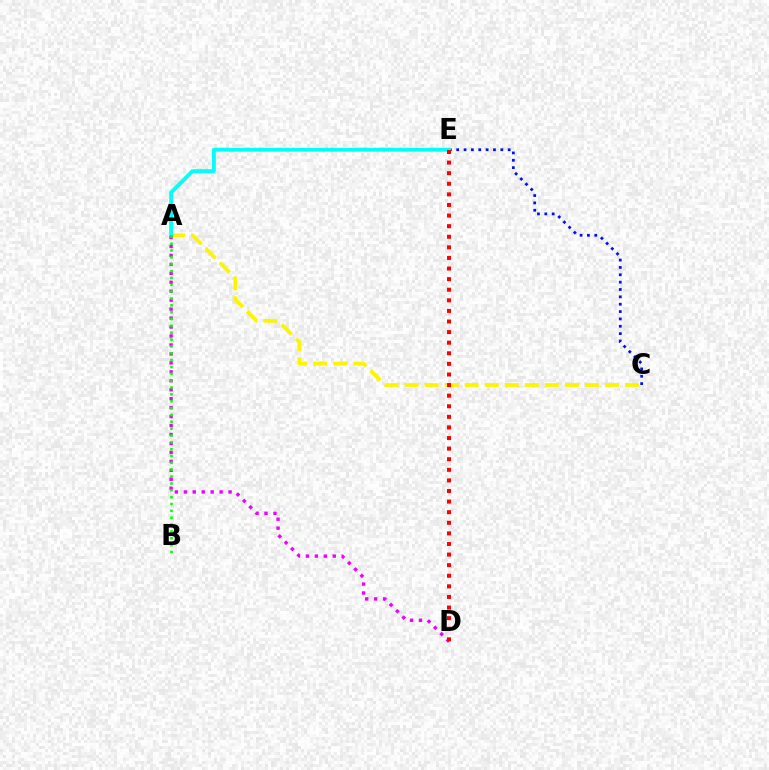{('C', 'E'): [{'color': '#0010ff', 'line_style': 'dotted', 'thickness': 2.0}], ('A', 'C'): [{'color': '#fcf500', 'line_style': 'dashed', 'thickness': 2.72}], ('A', 'E'): [{'color': '#00fff6', 'line_style': 'solid', 'thickness': 2.75}], ('A', 'D'): [{'color': '#ee00ff', 'line_style': 'dotted', 'thickness': 2.43}], ('D', 'E'): [{'color': '#ff0000', 'line_style': 'dotted', 'thickness': 2.88}], ('A', 'B'): [{'color': '#08ff00', 'line_style': 'dotted', 'thickness': 1.86}]}